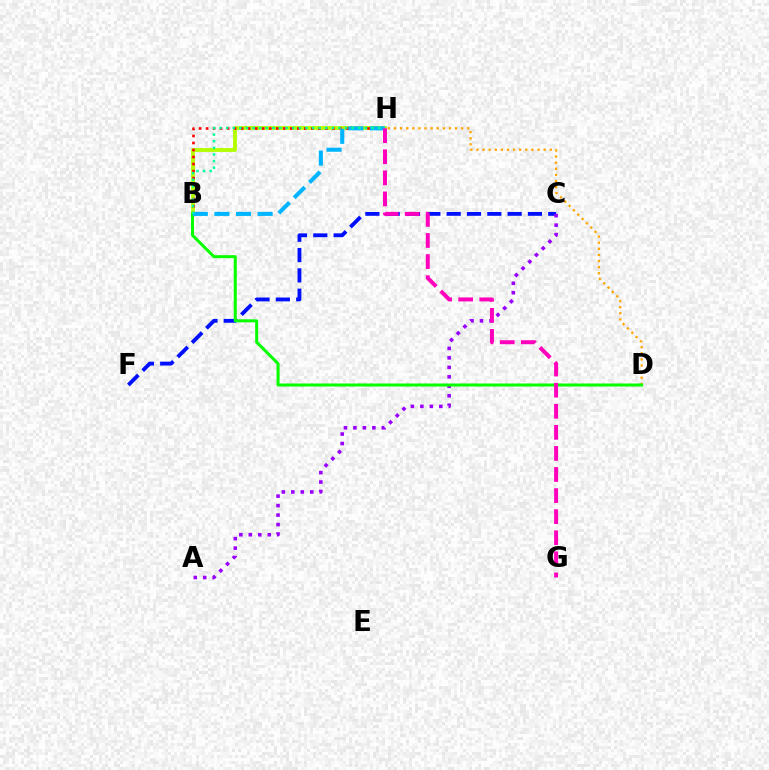{('B', 'H'): [{'color': '#b3ff00', 'line_style': 'solid', 'thickness': 2.76}, {'color': '#ff0000', 'line_style': 'dotted', 'thickness': 1.91}, {'color': '#00b5ff', 'line_style': 'dashed', 'thickness': 2.93}, {'color': '#00ff9d', 'line_style': 'dotted', 'thickness': 1.79}], ('C', 'F'): [{'color': '#0010ff', 'line_style': 'dashed', 'thickness': 2.76}], ('A', 'C'): [{'color': '#9b00ff', 'line_style': 'dotted', 'thickness': 2.57}], ('D', 'H'): [{'color': '#ffa500', 'line_style': 'dotted', 'thickness': 1.66}], ('B', 'D'): [{'color': '#08ff00', 'line_style': 'solid', 'thickness': 2.18}], ('G', 'H'): [{'color': '#ff00bd', 'line_style': 'dashed', 'thickness': 2.86}]}